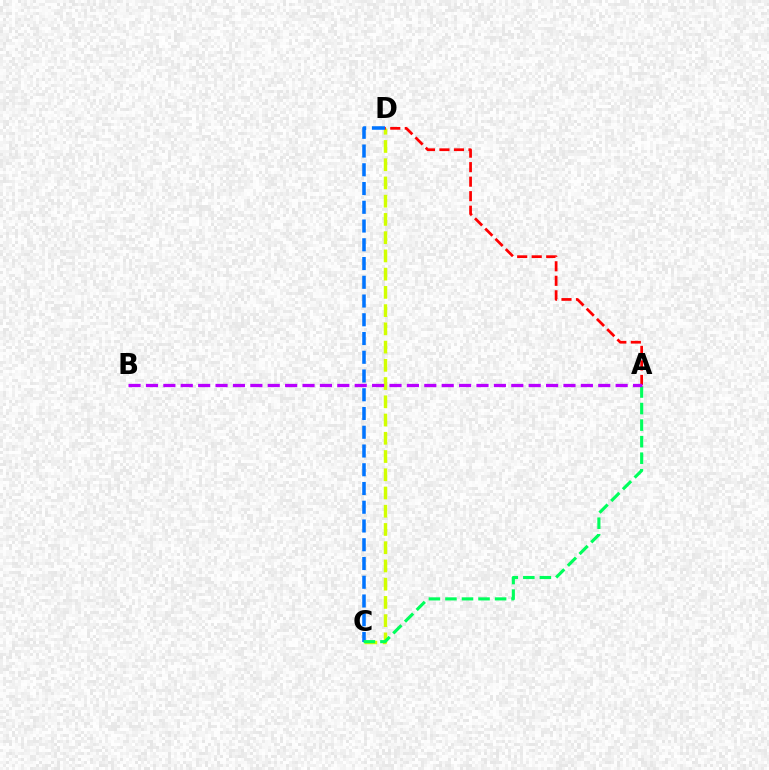{('C', 'D'): [{'color': '#d1ff00', 'line_style': 'dashed', 'thickness': 2.48}, {'color': '#0074ff', 'line_style': 'dashed', 'thickness': 2.55}], ('A', 'C'): [{'color': '#00ff5c', 'line_style': 'dashed', 'thickness': 2.25}], ('A', 'D'): [{'color': '#ff0000', 'line_style': 'dashed', 'thickness': 1.97}], ('A', 'B'): [{'color': '#b900ff', 'line_style': 'dashed', 'thickness': 2.36}]}